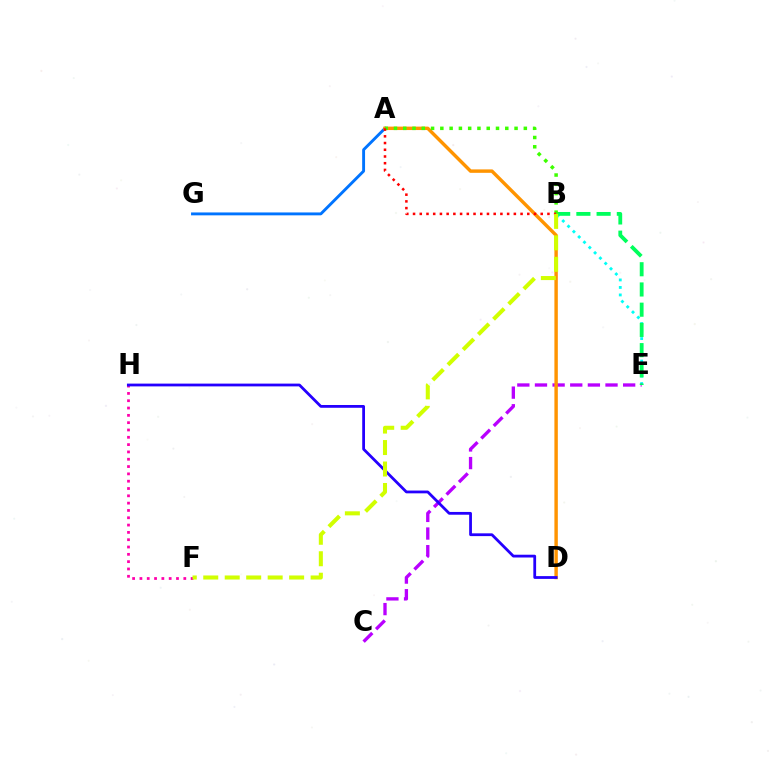{('A', 'G'): [{'color': '#0074ff', 'line_style': 'solid', 'thickness': 2.08}], ('F', 'H'): [{'color': '#ff00ac', 'line_style': 'dotted', 'thickness': 1.99}], ('B', 'E'): [{'color': '#00fff6', 'line_style': 'dotted', 'thickness': 2.04}, {'color': '#00ff5c', 'line_style': 'dashed', 'thickness': 2.75}], ('C', 'E'): [{'color': '#b900ff', 'line_style': 'dashed', 'thickness': 2.4}], ('A', 'D'): [{'color': '#ff9400', 'line_style': 'solid', 'thickness': 2.47}], ('A', 'B'): [{'color': '#3dff00', 'line_style': 'dotted', 'thickness': 2.52}, {'color': '#ff0000', 'line_style': 'dotted', 'thickness': 1.83}], ('D', 'H'): [{'color': '#2500ff', 'line_style': 'solid', 'thickness': 2.0}], ('B', 'F'): [{'color': '#d1ff00', 'line_style': 'dashed', 'thickness': 2.92}]}